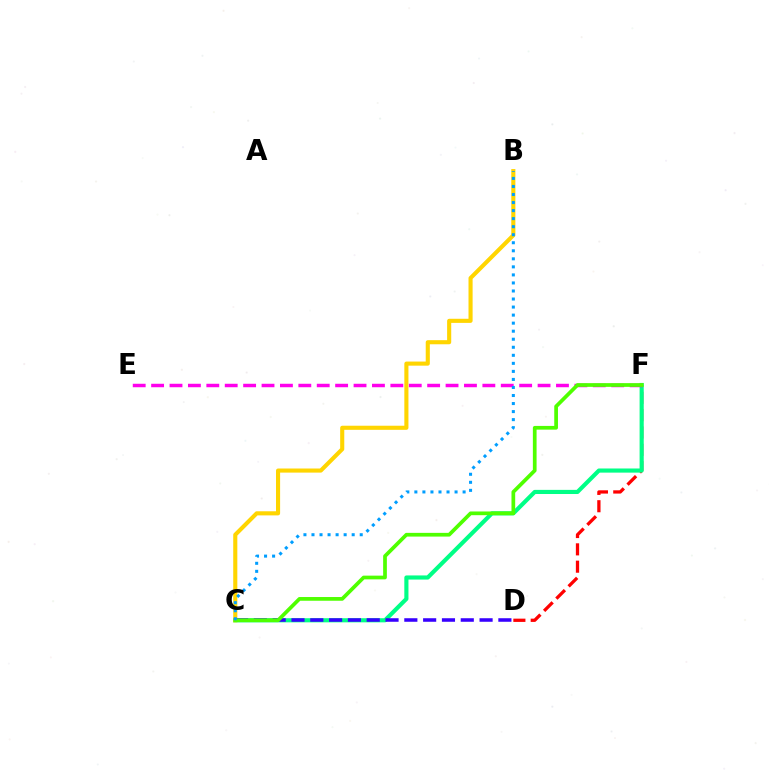{('D', 'F'): [{'color': '#ff0000', 'line_style': 'dashed', 'thickness': 2.35}], ('C', 'F'): [{'color': '#00ff86', 'line_style': 'solid', 'thickness': 2.98}, {'color': '#4fff00', 'line_style': 'solid', 'thickness': 2.68}], ('E', 'F'): [{'color': '#ff00ed', 'line_style': 'dashed', 'thickness': 2.5}], ('B', 'C'): [{'color': '#ffd500', 'line_style': 'solid', 'thickness': 2.95}, {'color': '#009eff', 'line_style': 'dotted', 'thickness': 2.18}], ('C', 'D'): [{'color': '#3700ff', 'line_style': 'dashed', 'thickness': 2.56}]}